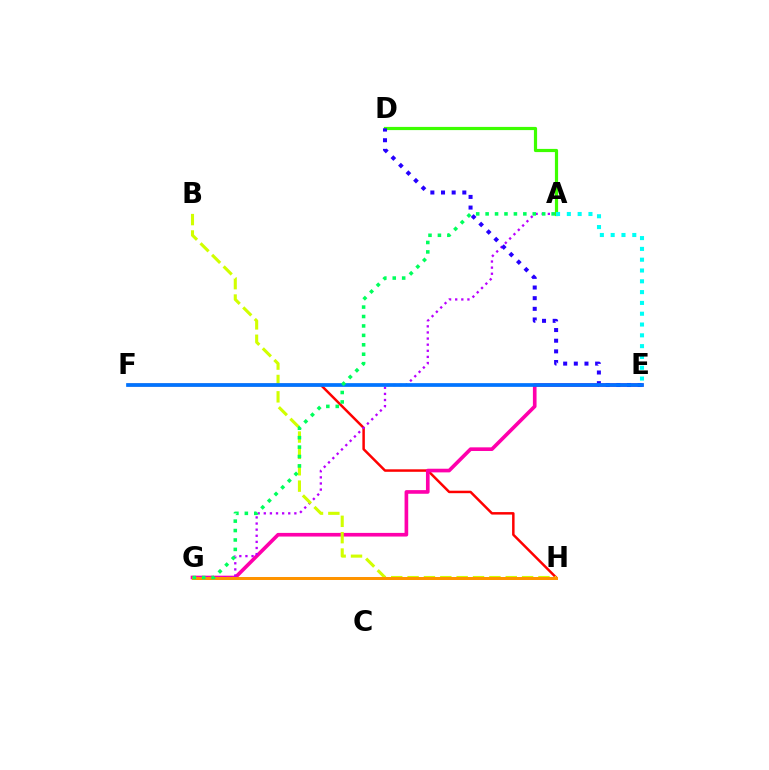{('F', 'H'): [{'color': '#ff0000', 'line_style': 'solid', 'thickness': 1.79}], ('E', 'G'): [{'color': '#ff00ac', 'line_style': 'solid', 'thickness': 2.63}], ('A', 'G'): [{'color': '#b900ff', 'line_style': 'dotted', 'thickness': 1.66}, {'color': '#00ff5c', 'line_style': 'dotted', 'thickness': 2.56}], ('B', 'H'): [{'color': '#d1ff00', 'line_style': 'dashed', 'thickness': 2.22}], ('G', 'H'): [{'color': '#ff9400', 'line_style': 'solid', 'thickness': 2.16}], ('A', 'D'): [{'color': '#3dff00', 'line_style': 'solid', 'thickness': 2.3}], ('D', 'E'): [{'color': '#2500ff', 'line_style': 'dotted', 'thickness': 2.89}], ('E', 'F'): [{'color': '#0074ff', 'line_style': 'solid', 'thickness': 2.68}], ('A', 'E'): [{'color': '#00fff6', 'line_style': 'dotted', 'thickness': 2.94}]}